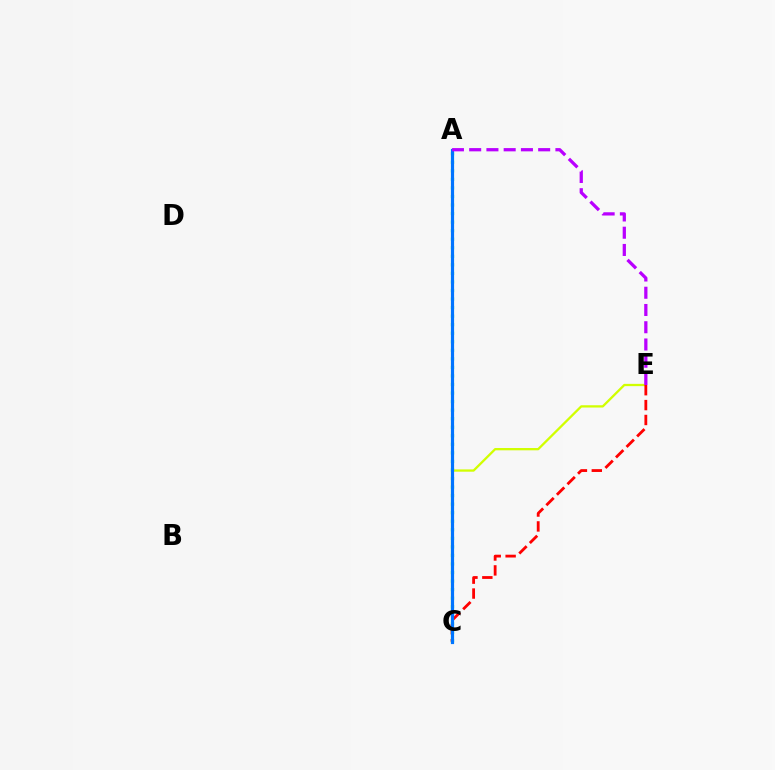{('A', 'C'): [{'color': '#00ff5c', 'line_style': 'dotted', 'thickness': 2.32}, {'color': '#0074ff', 'line_style': 'solid', 'thickness': 2.29}], ('C', 'E'): [{'color': '#d1ff00', 'line_style': 'solid', 'thickness': 1.65}, {'color': '#ff0000', 'line_style': 'dashed', 'thickness': 2.02}], ('A', 'E'): [{'color': '#b900ff', 'line_style': 'dashed', 'thickness': 2.34}]}